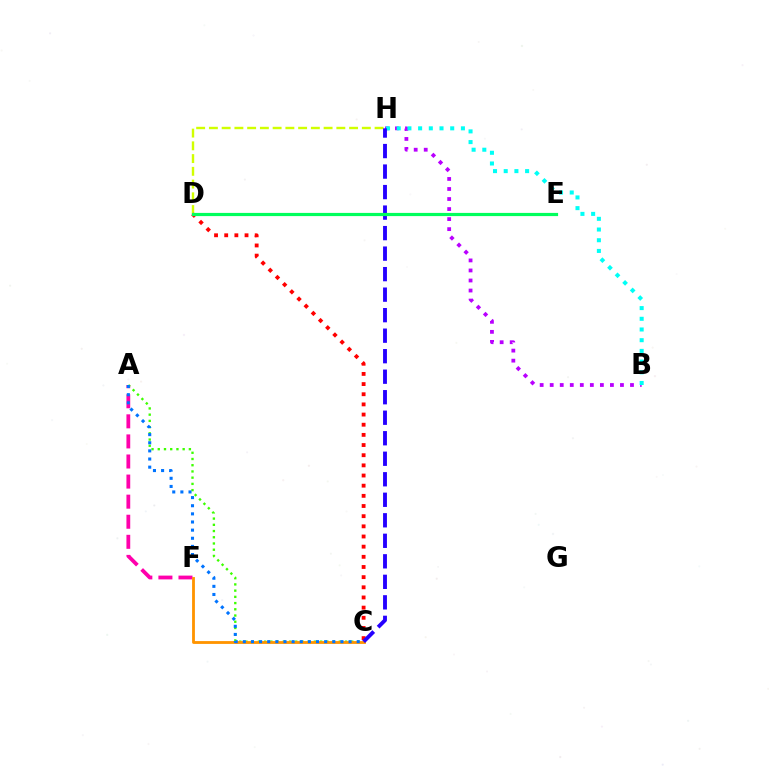{('A', 'F'): [{'color': '#ff00ac', 'line_style': 'dashed', 'thickness': 2.73}], ('A', 'C'): [{'color': '#3dff00', 'line_style': 'dotted', 'thickness': 1.69}, {'color': '#0074ff', 'line_style': 'dotted', 'thickness': 2.21}], ('B', 'H'): [{'color': '#b900ff', 'line_style': 'dotted', 'thickness': 2.73}, {'color': '#00fff6', 'line_style': 'dotted', 'thickness': 2.91}], ('C', 'F'): [{'color': '#ff9400', 'line_style': 'solid', 'thickness': 2.03}], ('D', 'H'): [{'color': '#d1ff00', 'line_style': 'dashed', 'thickness': 1.73}], ('C', 'D'): [{'color': '#ff0000', 'line_style': 'dotted', 'thickness': 2.76}], ('C', 'H'): [{'color': '#2500ff', 'line_style': 'dashed', 'thickness': 2.79}], ('D', 'E'): [{'color': '#00ff5c', 'line_style': 'solid', 'thickness': 2.3}]}